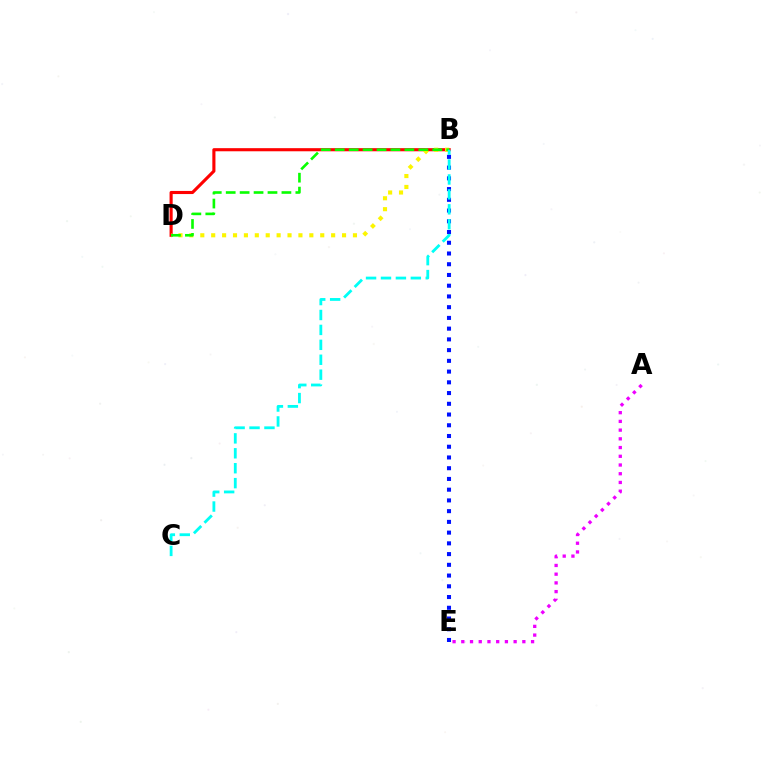{('B', 'D'): [{'color': '#ff0000', 'line_style': 'solid', 'thickness': 2.24}, {'color': '#fcf500', 'line_style': 'dotted', 'thickness': 2.96}, {'color': '#08ff00', 'line_style': 'dashed', 'thickness': 1.89}], ('B', 'E'): [{'color': '#0010ff', 'line_style': 'dotted', 'thickness': 2.92}], ('A', 'E'): [{'color': '#ee00ff', 'line_style': 'dotted', 'thickness': 2.37}], ('B', 'C'): [{'color': '#00fff6', 'line_style': 'dashed', 'thickness': 2.03}]}